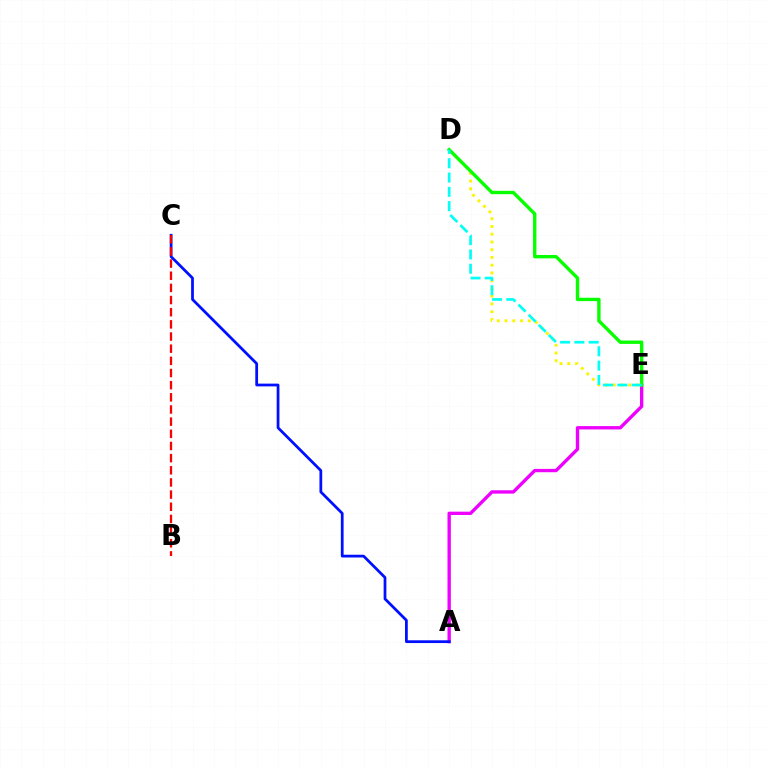{('A', 'E'): [{'color': '#ee00ff', 'line_style': 'solid', 'thickness': 2.41}], ('D', 'E'): [{'color': '#fcf500', 'line_style': 'dotted', 'thickness': 2.11}, {'color': '#08ff00', 'line_style': 'solid', 'thickness': 2.43}, {'color': '#00fff6', 'line_style': 'dashed', 'thickness': 1.94}], ('A', 'C'): [{'color': '#0010ff', 'line_style': 'solid', 'thickness': 1.99}], ('B', 'C'): [{'color': '#ff0000', 'line_style': 'dashed', 'thickness': 1.65}]}